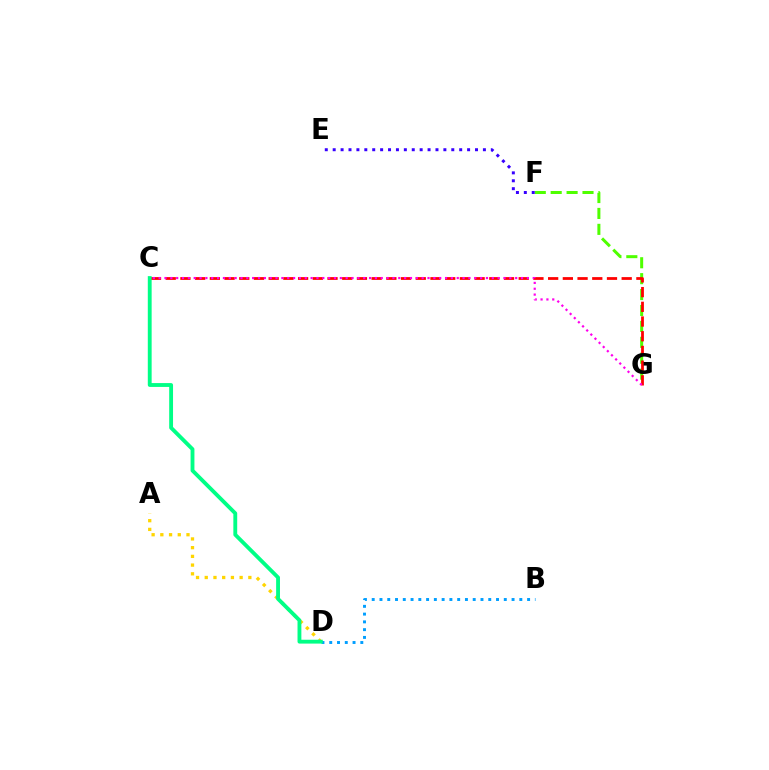{('F', 'G'): [{'color': '#4fff00', 'line_style': 'dashed', 'thickness': 2.16}], ('C', 'G'): [{'color': '#ff0000', 'line_style': 'dashed', 'thickness': 2.0}, {'color': '#ff00ed', 'line_style': 'dotted', 'thickness': 1.59}], ('B', 'D'): [{'color': '#009eff', 'line_style': 'dotted', 'thickness': 2.11}], ('E', 'F'): [{'color': '#3700ff', 'line_style': 'dotted', 'thickness': 2.15}], ('A', 'D'): [{'color': '#ffd500', 'line_style': 'dotted', 'thickness': 2.37}], ('C', 'D'): [{'color': '#00ff86', 'line_style': 'solid', 'thickness': 2.77}]}